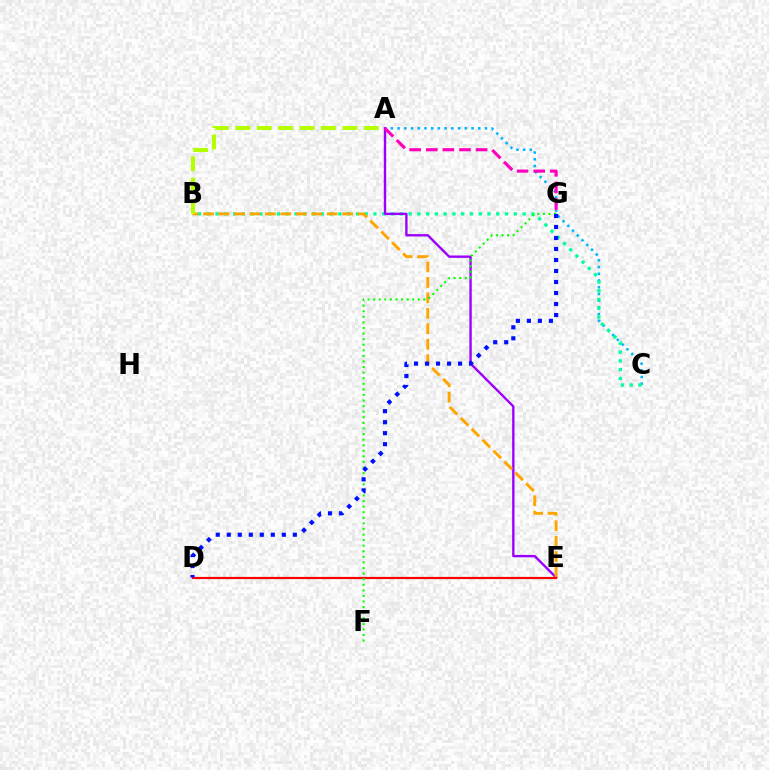{('A', 'C'): [{'color': '#00b5ff', 'line_style': 'dotted', 'thickness': 1.83}], ('B', 'C'): [{'color': '#00ff9d', 'line_style': 'dotted', 'thickness': 2.38}], ('A', 'E'): [{'color': '#9b00ff', 'line_style': 'solid', 'thickness': 1.71}], ('A', 'G'): [{'color': '#ff00bd', 'line_style': 'dashed', 'thickness': 2.26}], ('B', 'E'): [{'color': '#ffa500', 'line_style': 'dashed', 'thickness': 2.1}], ('D', 'E'): [{'color': '#ff0000', 'line_style': 'solid', 'thickness': 1.57}], ('A', 'B'): [{'color': '#b3ff00', 'line_style': 'dashed', 'thickness': 2.91}], ('F', 'G'): [{'color': '#08ff00', 'line_style': 'dotted', 'thickness': 1.52}], ('D', 'G'): [{'color': '#0010ff', 'line_style': 'dotted', 'thickness': 2.99}]}